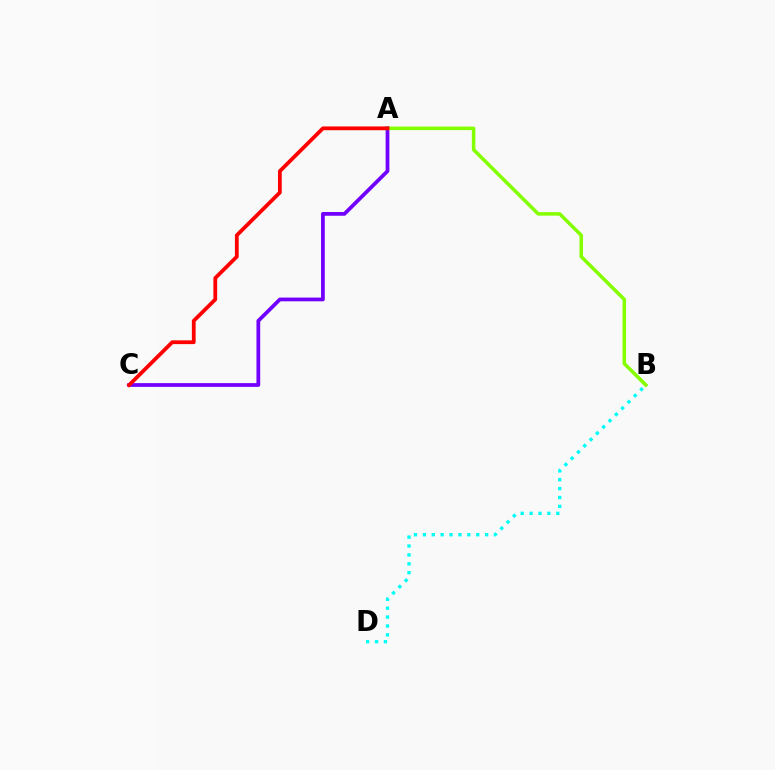{('A', 'C'): [{'color': '#7200ff', 'line_style': 'solid', 'thickness': 2.7}, {'color': '#ff0000', 'line_style': 'solid', 'thickness': 2.72}], ('B', 'D'): [{'color': '#00fff6', 'line_style': 'dotted', 'thickness': 2.41}], ('A', 'B'): [{'color': '#84ff00', 'line_style': 'solid', 'thickness': 2.53}]}